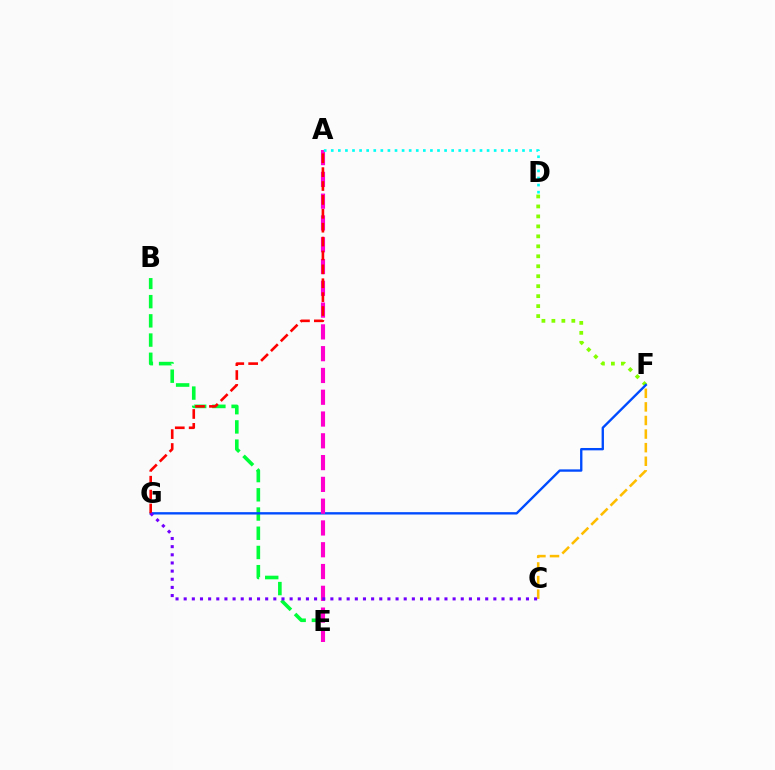{('B', 'E'): [{'color': '#00ff39', 'line_style': 'dashed', 'thickness': 2.61}], ('C', 'F'): [{'color': '#ffbd00', 'line_style': 'dashed', 'thickness': 1.85}], ('D', 'F'): [{'color': '#84ff00', 'line_style': 'dotted', 'thickness': 2.71}], ('F', 'G'): [{'color': '#004bff', 'line_style': 'solid', 'thickness': 1.7}], ('A', 'E'): [{'color': '#ff00cf', 'line_style': 'dashed', 'thickness': 2.96}], ('A', 'D'): [{'color': '#00fff6', 'line_style': 'dotted', 'thickness': 1.92}], ('A', 'G'): [{'color': '#ff0000', 'line_style': 'dashed', 'thickness': 1.89}], ('C', 'G'): [{'color': '#7200ff', 'line_style': 'dotted', 'thickness': 2.21}]}